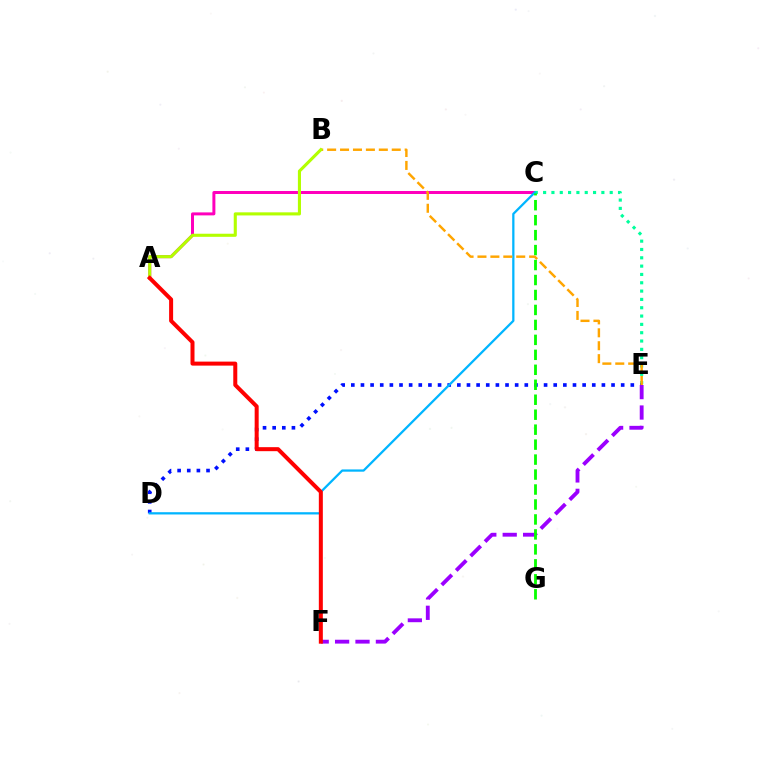{('A', 'C'): [{'color': '#ff00bd', 'line_style': 'solid', 'thickness': 2.15}], ('C', 'E'): [{'color': '#00ff9d', 'line_style': 'dotted', 'thickness': 2.26}], ('D', 'E'): [{'color': '#0010ff', 'line_style': 'dotted', 'thickness': 2.62}], ('E', 'F'): [{'color': '#9b00ff', 'line_style': 'dashed', 'thickness': 2.77}], ('C', 'D'): [{'color': '#00b5ff', 'line_style': 'solid', 'thickness': 1.63}], ('C', 'G'): [{'color': '#08ff00', 'line_style': 'dashed', 'thickness': 2.03}], ('B', 'E'): [{'color': '#ffa500', 'line_style': 'dashed', 'thickness': 1.76}], ('A', 'B'): [{'color': '#b3ff00', 'line_style': 'solid', 'thickness': 2.23}], ('A', 'F'): [{'color': '#ff0000', 'line_style': 'solid', 'thickness': 2.89}]}